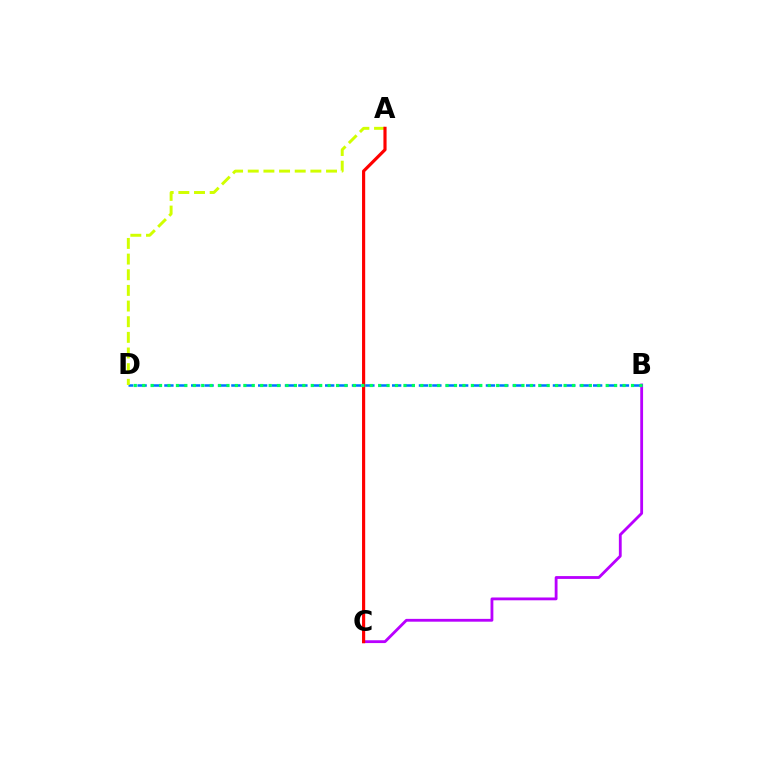{('B', 'C'): [{'color': '#b900ff', 'line_style': 'solid', 'thickness': 2.03}], ('B', 'D'): [{'color': '#0074ff', 'line_style': 'dashed', 'thickness': 1.82}, {'color': '#00ff5c', 'line_style': 'dotted', 'thickness': 2.29}], ('A', 'D'): [{'color': '#d1ff00', 'line_style': 'dashed', 'thickness': 2.13}], ('A', 'C'): [{'color': '#ff0000', 'line_style': 'solid', 'thickness': 2.27}]}